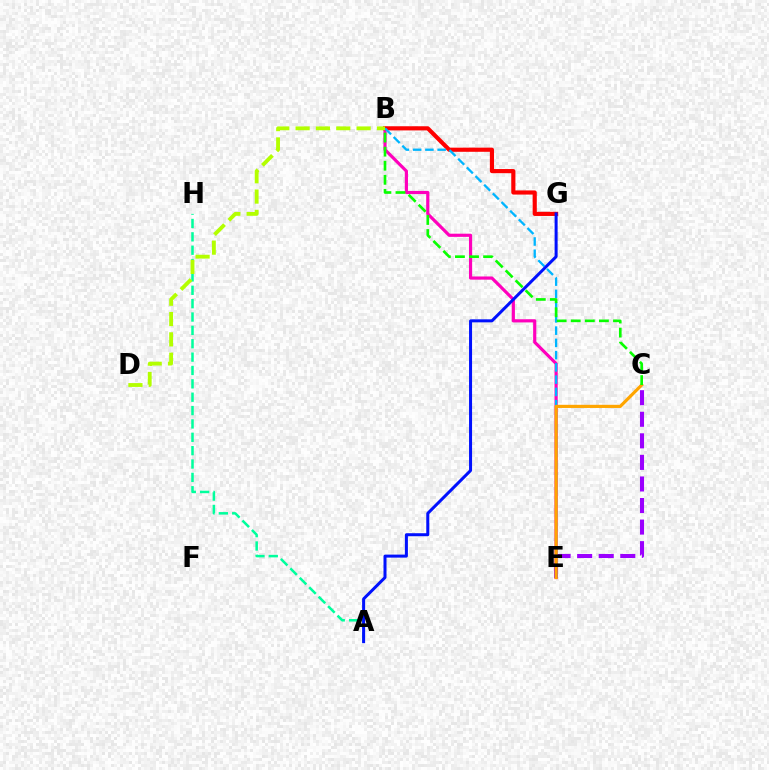{('A', 'H'): [{'color': '#00ff9d', 'line_style': 'dashed', 'thickness': 1.82}], ('B', 'E'): [{'color': '#ff00bd', 'line_style': 'solid', 'thickness': 2.28}, {'color': '#00b5ff', 'line_style': 'dashed', 'thickness': 1.66}], ('C', 'E'): [{'color': '#9b00ff', 'line_style': 'dashed', 'thickness': 2.93}, {'color': '#ffa500', 'line_style': 'solid', 'thickness': 2.28}], ('B', 'G'): [{'color': '#ff0000', 'line_style': 'solid', 'thickness': 2.99}], ('B', 'D'): [{'color': '#b3ff00', 'line_style': 'dashed', 'thickness': 2.76}], ('A', 'G'): [{'color': '#0010ff', 'line_style': 'solid', 'thickness': 2.17}], ('B', 'C'): [{'color': '#08ff00', 'line_style': 'dashed', 'thickness': 1.91}]}